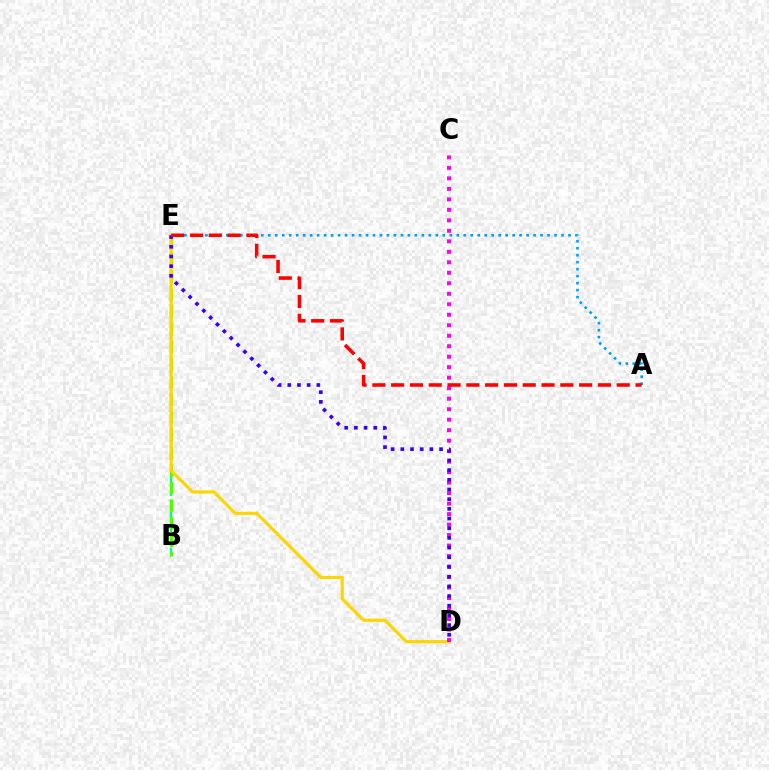{('A', 'E'): [{'color': '#009eff', 'line_style': 'dotted', 'thickness': 1.9}, {'color': '#ff0000', 'line_style': 'dashed', 'thickness': 2.55}], ('B', 'E'): [{'color': '#00ff86', 'line_style': 'dashed', 'thickness': 1.63}, {'color': '#4fff00', 'line_style': 'dashed', 'thickness': 2.39}], ('D', 'E'): [{'color': '#ffd500', 'line_style': 'solid', 'thickness': 2.27}, {'color': '#3700ff', 'line_style': 'dotted', 'thickness': 2.63}], ('C', 'D'): [{'color': '#ff00ed', 'line_style': 'dotted', 'thickness': 2.85}]}